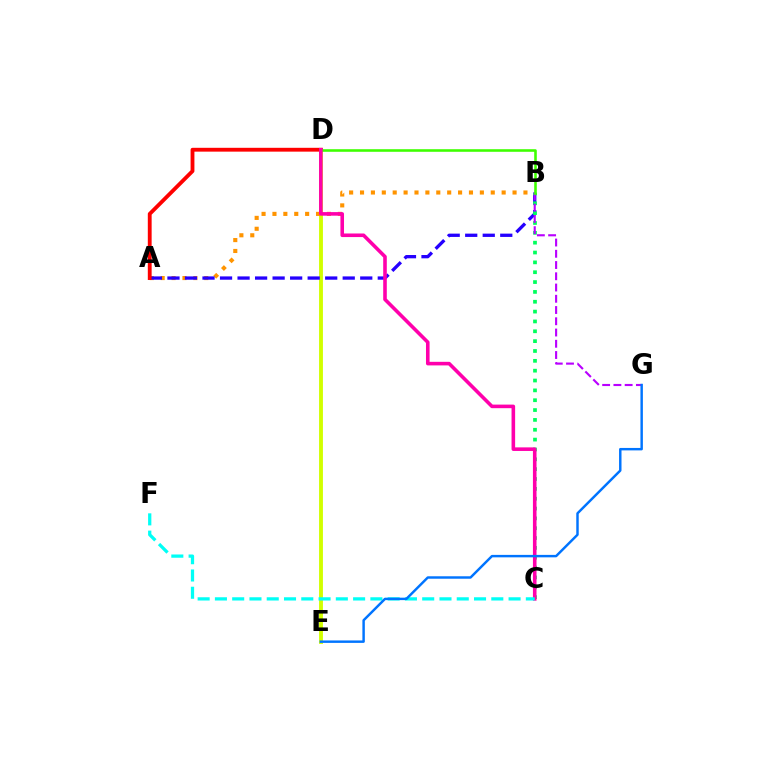{('D', 'E'): [{'color': '#d1ff00', 'line_style': 'solid', 'thickness': 2.78}], ('A', 'B'): [{'color': '#ff9400', 'line_style': 'dotted', 'thickness': 2.96}, {'color': '#2500ff', 'line_style': 'dashed', 'thickness': 2.38}], ('A', 'D'): [{'color': '#ff0000', 'line_style': 'solid', 'thickness': 2.76}], ('B', 'C'): [{'color': '#00ff5c', 'line_style': 'dotted', 'thickness': 2.68}], ('B', 'G'): [{'color': '#b900ff', 'line_style': 'dashed', 'thickness': 1.53}], ('B', 'D'): [{'color': '#3dff00', 'line_style': 'solid', 'thickness': 1.86}], ('C', 'D'): [{'color': '#ff00ac', 'line_style': 'solid', 'thickness': 2.58}], ('C', 'F'): [{'color': '#00fff6', 'line_style': 'dashed', 'thickness': 2.35}], ('E', 'G'): [{'color': '#0074ff', 'line_style': 'solid', 'thickness': 1.76}]}